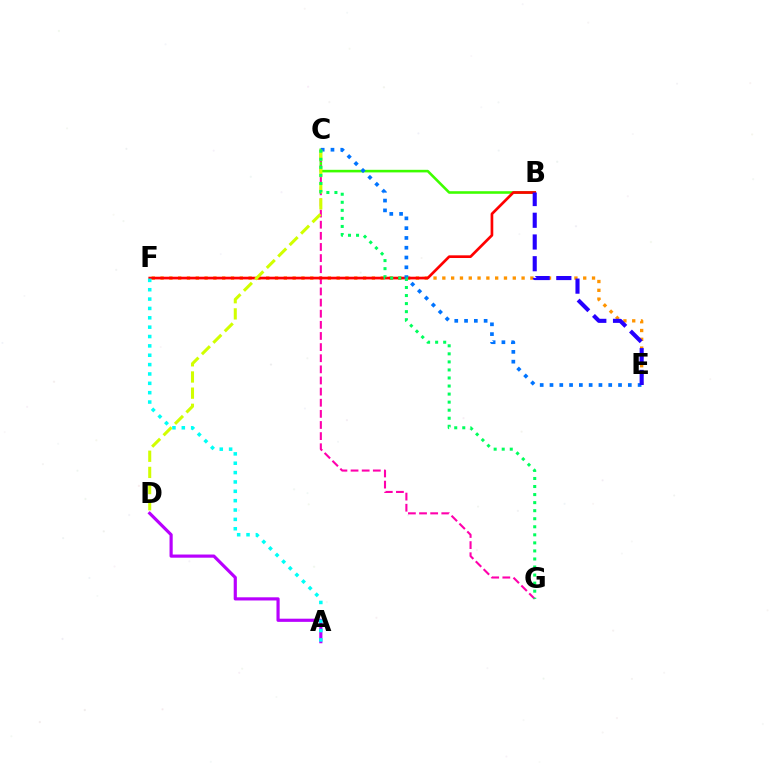{('E', 'F'): [{'color': '#ff9400', 'line_style': 'dotted', 'thickness': 2.39}], ('B', 'C'): [{'color': '#3dff00', 'line_style': 'solid', 'thickness': 1.86}], ('C', 'G'): [{'color': '#ff00ac', 'line_style': 'dashed', 'thickness': 1.51}, {'color': '#00ff5c', 'line_style': 'dotted', 'thickness': 2.19}], ('A', 'D'): [{'color': '#b900ff', 'line_style': 'solid', 'thickness': 2.28}], ('B', 'F'): [{'color': '#ff0000', 'line_style': 'solid', 'thickness': 1.93}], ('C', 'E'): [{'color': '#0074ff', 'line_style': 'dotted', 'thickness': 2.66}], ('C', 'D'): [{'color': '#d1ff00', 'line_style': 'dashed', 'thickness': 2.2}], ('B', 'E'): [{'color': '#2500ff', 'line_style': 'dashed', 'thickness': 2.95}], ('A', 'F'): [{'color': '#00fff6', 'line_style': 'dotted', 'thickness': 2.54}]}